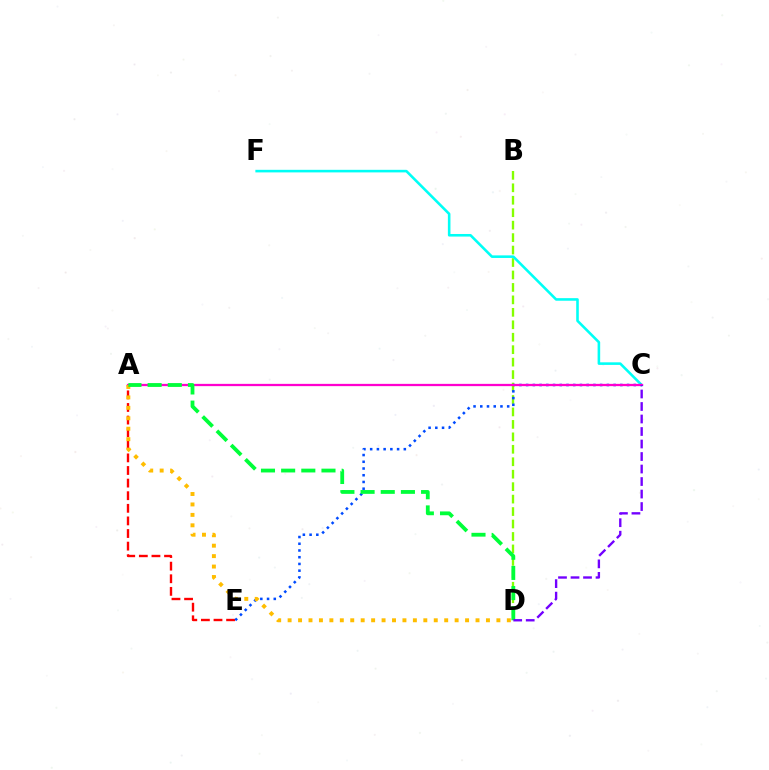{('B', 'D'): [{'color': '#84ff00', 'line_style': 'dashed', 'thickness': 1.69}], ('C', 'F'): [{'color': '#00fff6', 'line_style': 'solid', 'thickness': 1.86}], ('A', 'E'): [{'color': '#ff0000', 'line_style': 'dashed', 'thickness': 1.71}], ('C', 'E'): [{'color': '#004bff', 'line_style': 'dotted', 'thickness': 1.83}], ('A', 'C'): [{'color': '#ff00cf', 'line_style': 'solid', 'thickness': 1.64}], ('A', 'D'): [{'color': '#ffbd00', 'line_style': 'dotted', 'thickness': 2.84}, {'color': '#00ff39', 'line_style': 'dashed', 'thickness': 2.74}], ('C', 'D'): [{'color': '#7200ff', 'line_style': 'dashed', 'thickness': 1.7}]}